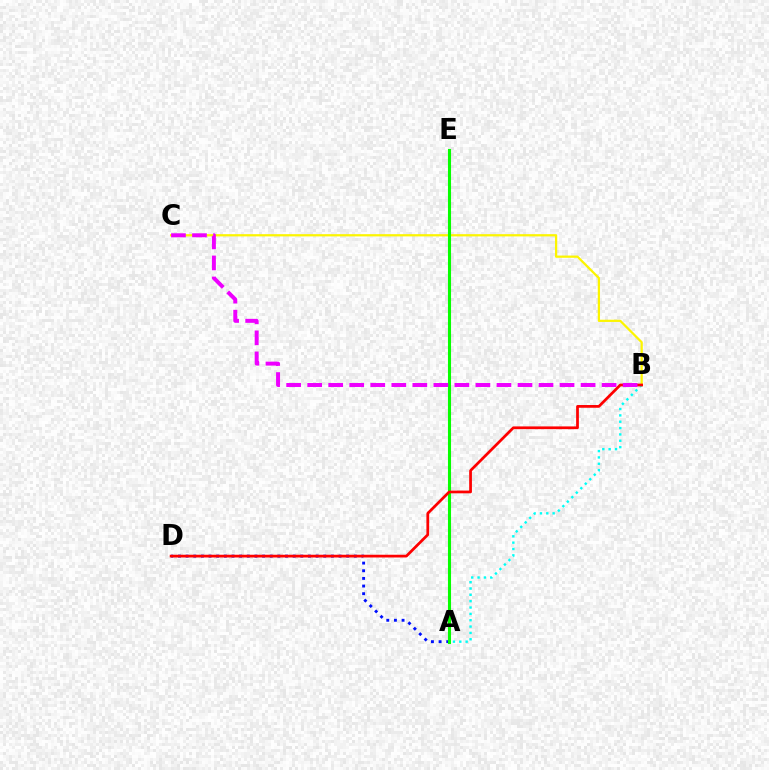{('B', 'C'): [{'color': '#fcf500', 'line_style': 'solid', 'thickness': 1.62}, {'color': '#ee00ff', 'line_style': 'dashed', 'thickness': 2.86}], ('A', 'D'): [{'color': '#0010ff', 'line_style': 'dotted', 'thickness': 2.08}], ('A', 'E'): [{'color': '#08ff00', 'line_style': 'solid', 'thickness': 2.21}], ('A', 'B'): [{'color': '#00fff6', 'line_style': 'dotted', 'thickness': 1.72}], ('B', 'D'): [{'color': '#ff0000', 'line_style': 'solid', 'thickness': 1.97}]}